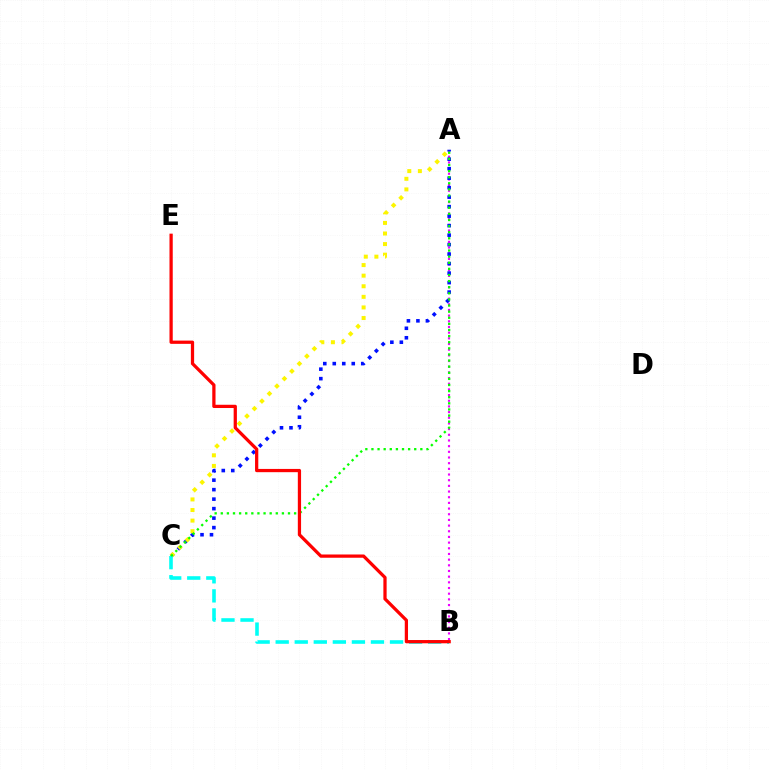{('A', 'B'): [{'color': '#ee00ff', 'line_style': 'dotted', 'thickness': 1.54}], ('A', 'C'): [{'color': '#0010ff', 'line_style': 'dotted', 'thickness': 2.58}, {'color': '#fcf500', 'line_style': 'dotted', 'thickness': 2.88}, {'color': '#08ff00', 'line_style': 'dotted', 'thickness': 1.66}], ('B', 'C'): [{'color': '#00fff6', 'line_style': 'dashed', 'thickness': 2.59}], ('B', 'E'): [{'color': '#ff0000', 'line_style': 'solid', 'thickness': 2.34}]}